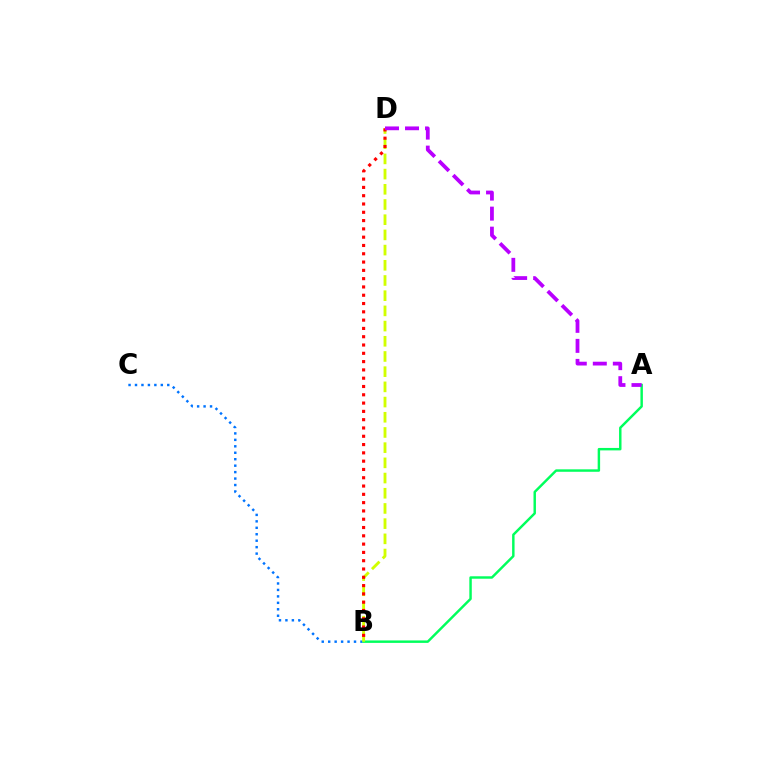{('B', 'C'): [{'color': '#0074ff', 'line_style': 'dotted', 'thickness': 1.75}], ('A', 'B'): [{'color': '#00ff5c', 'line_style': 'solid', 'thickness': 1.76}], ('B', 'D'): [{'color': '#d1ff00', 'line_style': 'dashed', 'thickness': 2.06}, {'color': '#ff0000', 'line_style': 'dotted', 'thickness': 2.25}], ('A', 'D'): [{'color': '#b900ff', 'line_style': 'dashed', 'thickness': 2.72}]}